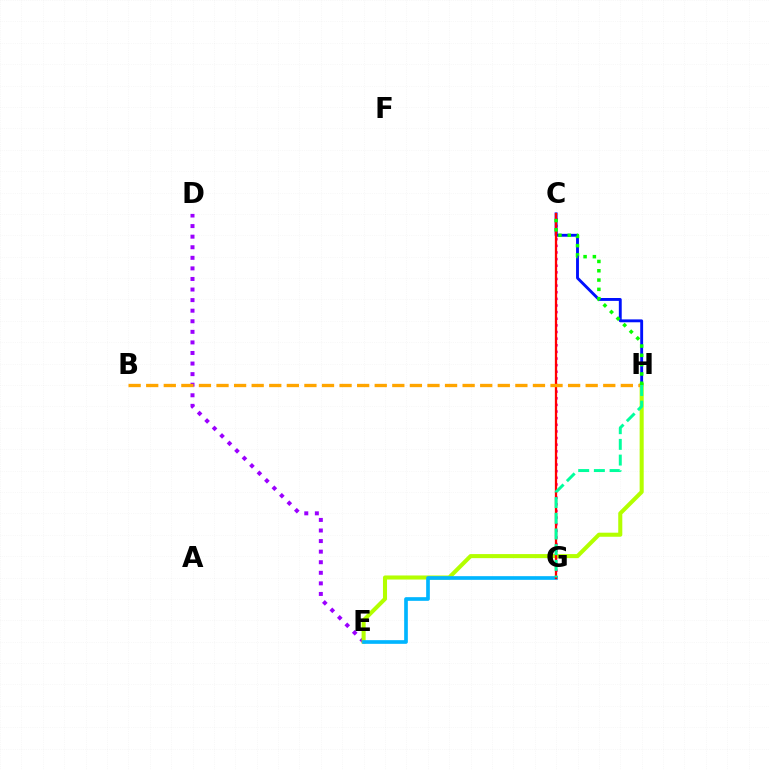{('D', 'E'): [{'color': '#9b00ff', 'line_style': 'dotted', 'thickness': 2.87}], ('C', 'G'): [{'color': '#ff00bd', 'line_style': 'dotted', 'thickness': 1.8}, {'color': '#ff0000', 'line_style': 'solid', 'thickness': 1.64}], ('E', 'H'): [{'color': '#b3ff00', 'line_style': 'solid', 'thickness': 2.92}], ('E', 'G'): [{'color': '#00b5ff', 'line_style': 'solid', 'thickness': 2.64}], ('C', 'H'): [{'color': '#0010ff', 'line_style': 'solid', 'thickness': 2.08}, {'color': '#08ff00', 'line_style': 'dotted', 'thickness': 2.53}], ('B', 'H'): [{'color': '#ffa500', 'line_style': 'dashed', 'thickness': 2.39}], ('G', 'H'): [{'color': '#00ff9d', 'line_style': 'dashed', 'thickness': 2.13}]}